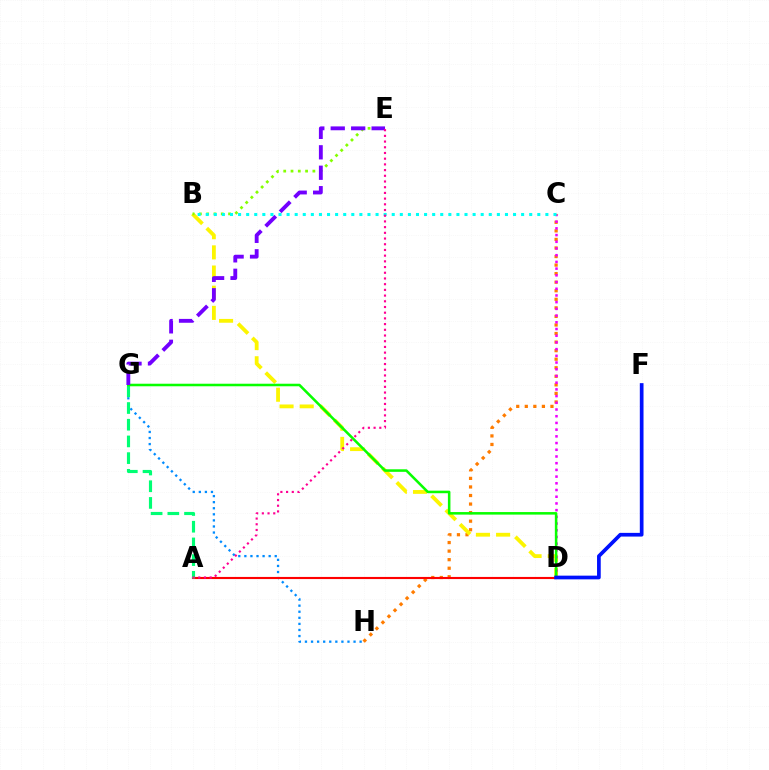{('G', 'H'): [{'color': '#008cff', 'line_style': 'dotted', 'thickness': 1.65}], ('C', 'H'): [{'color': '#ff7c00', 'line_style': 'dotted', 'thickness': 2.32}], ('B', 'D'): [{'color': '#fcf500', 'line_style': 'dashed', 'thickness': 2.74}], ('A', 'D'): [{'color': '#ff0000', 'line_style': 'solid', 'thickness': 1.53}], ('A', 'G'): [{'color': '#00ff74', 'line_style': 'dashed', 'thickness': 2.27}], ('C', 'D'): [{'color': '#ee00ff', 'line_style': 'dotted', 'thickness': 1.82}], ('B', 'E'): [{'color': '#84ff00', 'line_style': 'dotted', 'thickness': 1.98}], ('D', 'G'): [{'color': '#08ff00', 'line_style': 'solid', 'thickness': 1.83}], ('E', 'G'): [{'color': '#7200ff', 'line_style': 'dashed', 'thickness': 2.78}], ('B', 'C'): [{'color': '#00fff6', 'line_style': 'dotted', 'thickness': 2.2}], ('D', 'F'): [{'color': '#0010ff', 'line_style': 'solid', 'thickness': 2.66}], ('A', 'E'): [{'color': '#ff0094', 'line_style': 'dotted', 'thickness': 1.55}]}